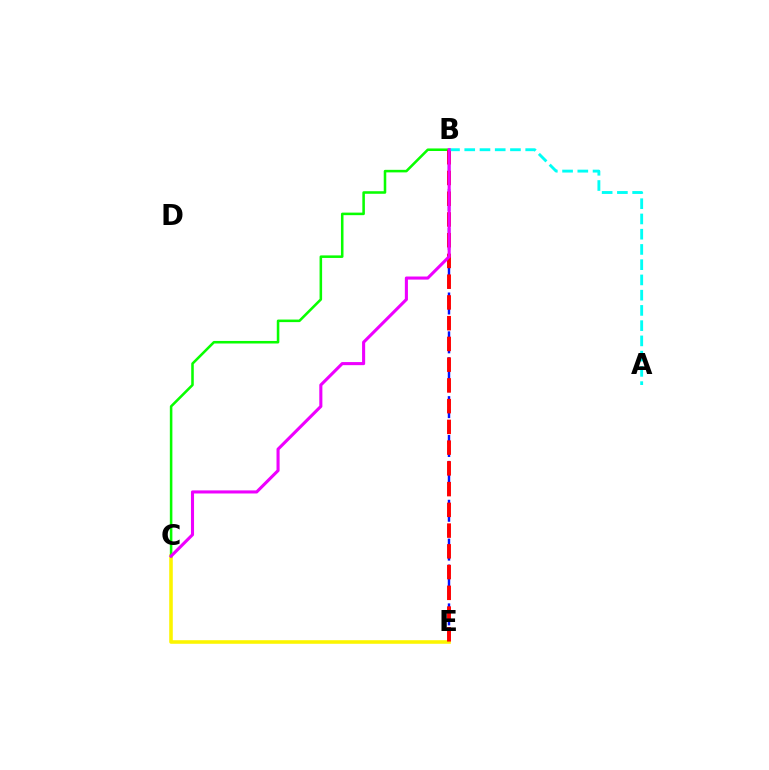{('C', 'E'): [{'color': '#fcf500', 'line_style': 'solid', 'thickness': 2.57}], ('B', 'E'): [{'color': '#0010ff', 'line_style': 'dashed', 'thickness': 1.76}, {'color': '#ff0000', 'line_style': 'dashed', 'thickness': 2.82}], ('B', 'C'): [{'color': '#08ff00', 'line_style': 'solid', 'thickness': 1.84}, {'color': '#ee00ff', 'line_style': 'solid', 'thickness': 2.22}], ('A', 'B'): [{'color': '#00fff6', 'line_style': 'dashed', 'thickness': 2.07}]}